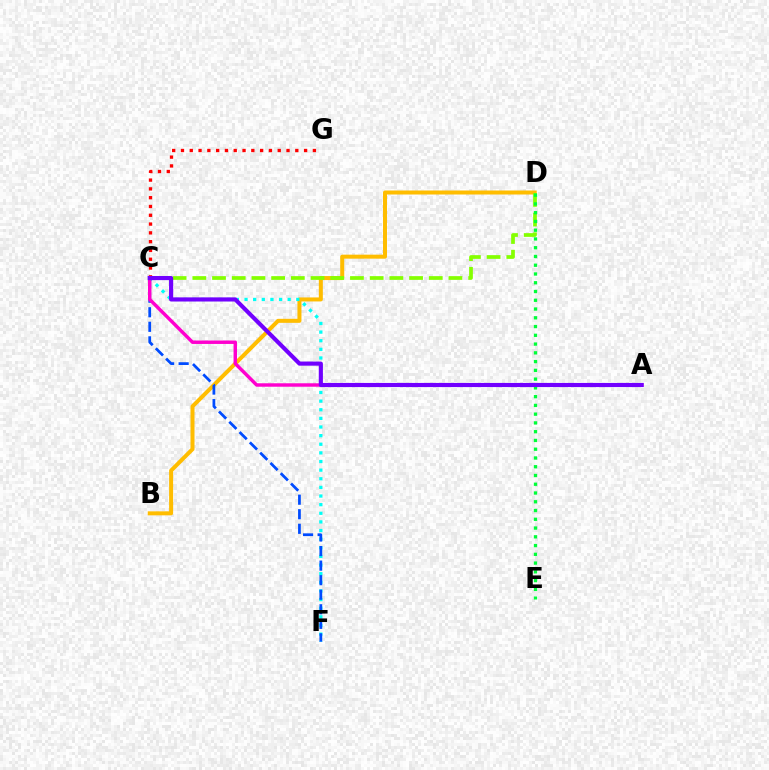{('C', 'G'): [{'color': '#ff0000', 'line_style': 'dotted', 'thickness': 2.39}], ('B', 'D'): [{'color': '#ffbd00', 'line_style': 'solid', 'thickness': 2.89}], ('C', 'D'): [{'color': '#84ff00', 'line_style': 'dashed', 'thickness': 2.68}], ('C', 'F'): [{'color': '#00fff6', 'line_style': 'dotted', 'thickness': 2.34}, {'color': '#004bff', 'line_style': 'dashed', 'thickness': 1.98}], ('D', 'E'): [{'color': '#00ff39', 'line_style': 'dotted', 'thickness': 2.38}], ('A', 'C'): [{'color': '#ff00cf', 'line_style': 'solid', 'thickness': 2.48}, {'color': '#7200ff', 'line_style': 'solid', 'thickness': 2.97}]}